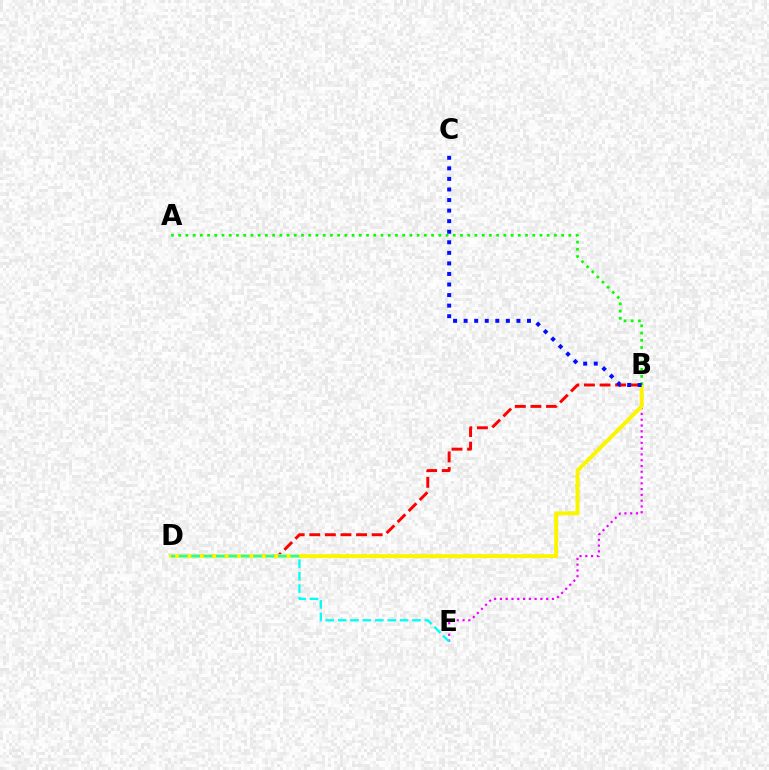{('B', 'D'): [{'color': '#ff0000', 'line_style': 'dashed', 'thickness': 2.12}, {'color': '#fcf500', 'line_style': 'solid', 'thickness': 2.85}], ('B', 'E'): [{'color': '#ee00ff', 'line_style': 'dotted', 'thickness': 1.57}], ('A', 'B'): [{'color': '#08ff00', 'line_style': 'dotted', 'thickness': 1.96}], ('B', 'C'): [{'color': '#0010ff', 'line_style': 'dotted', 'thickness': 2.87}], ('D', 'E'): [{'color': '#00fff6', 'line_style': 'dashed', 'thickness': 1.68}]}